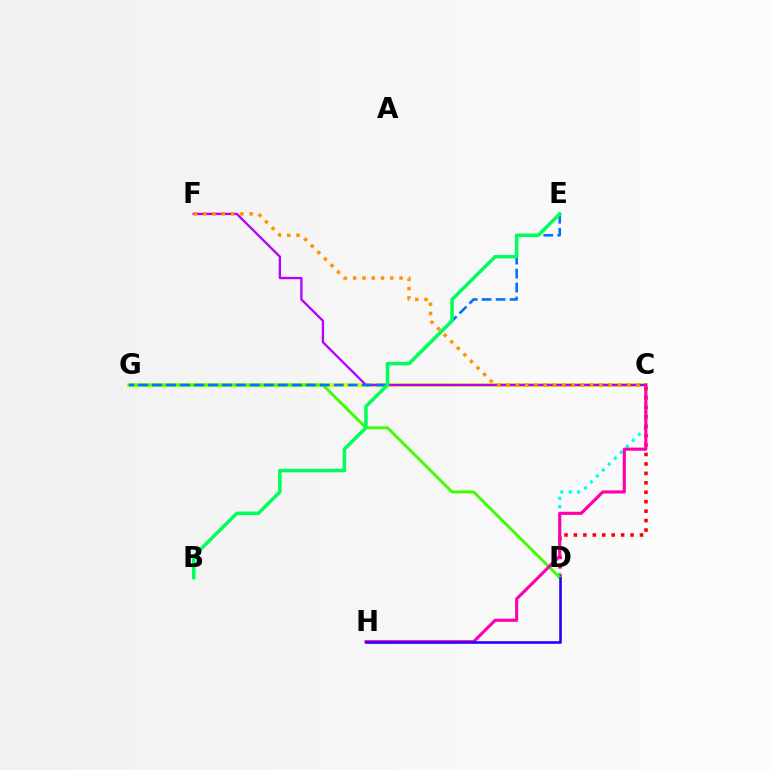{('C', 'D'): [{'color': '#00fff6', 'line_style': 'dotted', 'thickness': 2.29}, {'color': '#ff0000', 'line_style': 'dotted', 'thickness': 2.57}], ('C', 'G'): [{'color': '#d1ff00', 'line_style': 'solid', 'thickness': 2.68}], ('D', 'G'): [{'color': '#3dff00', 'line_style': 'solid', 'thickness': 2.09}], ('C', 'H'): [{'color': '#ff00ac', 'line_style': 'solid', 'thickness': 2.24}], ('D', 'H'): [{'color': '#2500ff', 'line_style': 'solid', 'thickness': 1.88}], ('C', 'F'): [{'color': '#b900ff', 'line_style': 'solid', 'thickness': 1.68}, {'color': '#ff9400', 'line_style': 'dotted', 'thickness': 2.52}], ('E', 'G'): [{'color': '#0074ff', 'line_style': 'dashed', 'thickness': 1.9}], ('B', 'E'): [{'color': '#00ff5c', 'line_style': 'solid', 'thickness': 2.52}]}